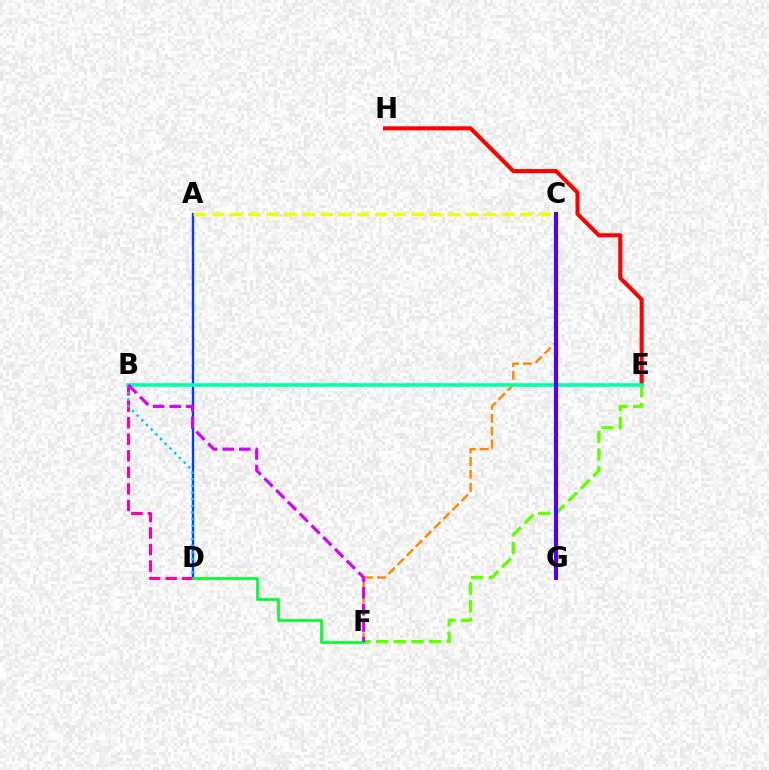{('C', 'F'): [{'color': '#ff8800', 'line_style': 'dashed', 'thickness': 1.76}], ('E', 'H'): [{'color': '#ff0000', 'line_style': 'solid', 'thickness': 2.93}], ('E', 'F'): [{'color': '#66ff00', 'line_style': 'dashed', 'thickness': 2.4}], ('A', 'D'): [{'color': '#003fff', 'line_style': 'solid', 'thickness': 1.72}], ('A', 'C'): [{'color': '#eeff00', 'line_style': 'dashed', 'thickness': 2.46}], ('B', 'D'): [{'color': '#ff00a0', 'line_style': 'dashed', 'thickness': 2.25}, {'color': '#00c7ff', 'line_style': 'dotted', 'thickness': 1.81}], ('B', 'E'): [{'color': '#00ffaf', 'line_style': 'solid', 'thickness': 2.58}], ('C', 'G'): [{'color': '#4f00ff', 'line_style': 'solid', 'thickness': 2.96}], ('D', 'F'): [{'color': '#00ff27', 'line_style': 'solid', 'thickness': 1.93}], ('B', 'F'): [{'color': '#d600ff', 'line_style': 'dashed', 'thickness': 2.26}]}